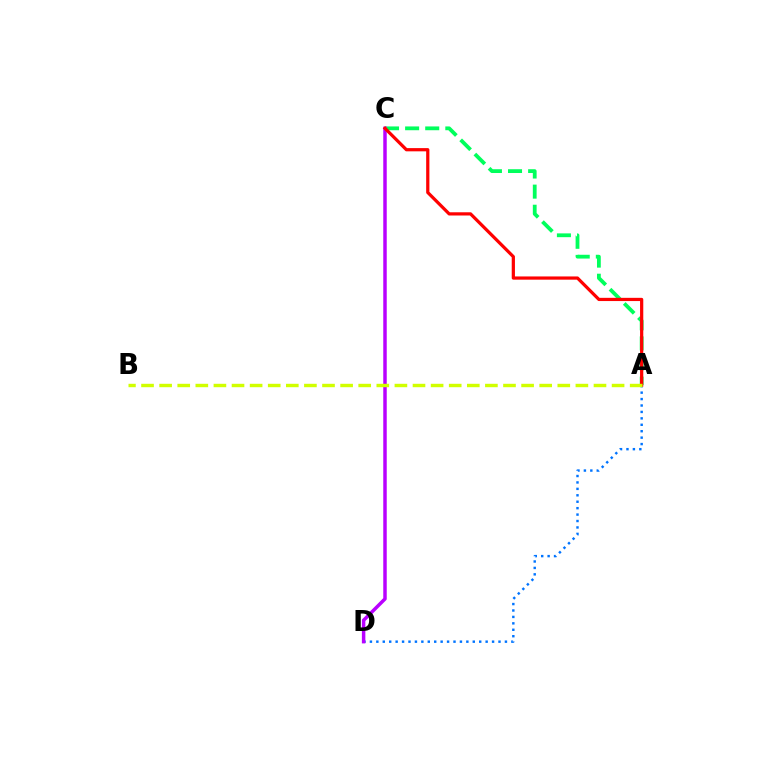{('A', 'C'): [{'color': '#00ff5c', 'line_style': 'dashed', 'thickness': 2.73}, {'color': '#ff0000', 'line_style': 'solid', 'thickness': 2.32}], ('A', 'D'): [{'color': '#0074ff', 'line_style': 'dotted', 'thickness': 1.75}], ('C', 'D'): [{'color': '#b900ff', 'line_style': 'solid', 'thickness': 2.5}], ('A', 'B'): [{'color': '#d1ff00', 'line_style': 'dashed', 'thickness': 2.46}]}